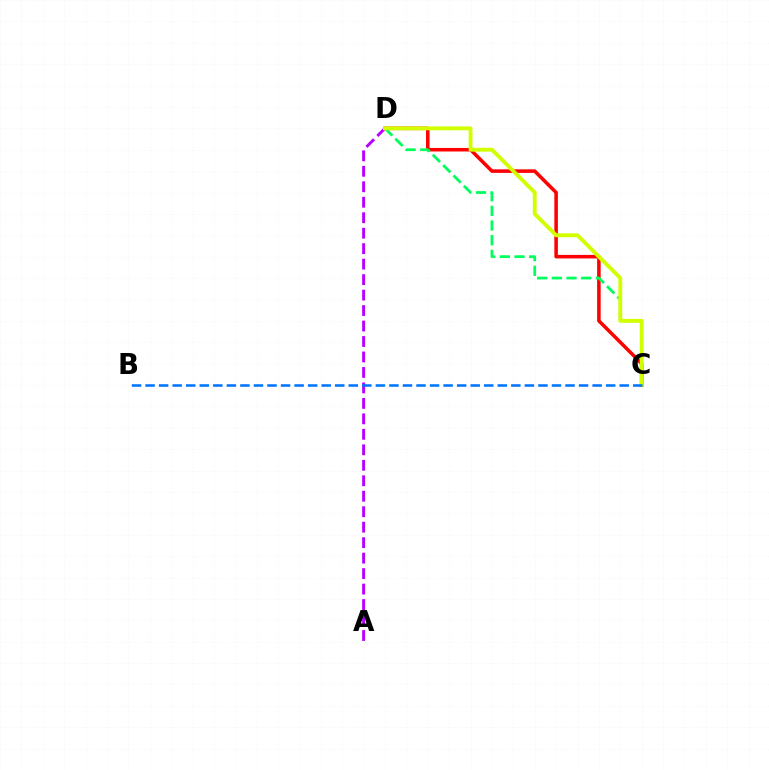{('A', 'D'): [{'color': '#b900ff', 'line_style': 'dashed', 'thickness': 2.1}], ('C', 'D'): [{'color': '#ff0000', 'line_style': 'solid', 'thickness': 2.54}, {'color': '#00ff5c', 'line_style': 'dashed', 'thickness': 1.99}, {'color': '#d1ff00', 'line_style': 'solid', 'thickness': 2.78}], ('B', 'C'): [{'color': '#0074ff', 'line_style': 'dashed', 'thickness': 1.84}]}